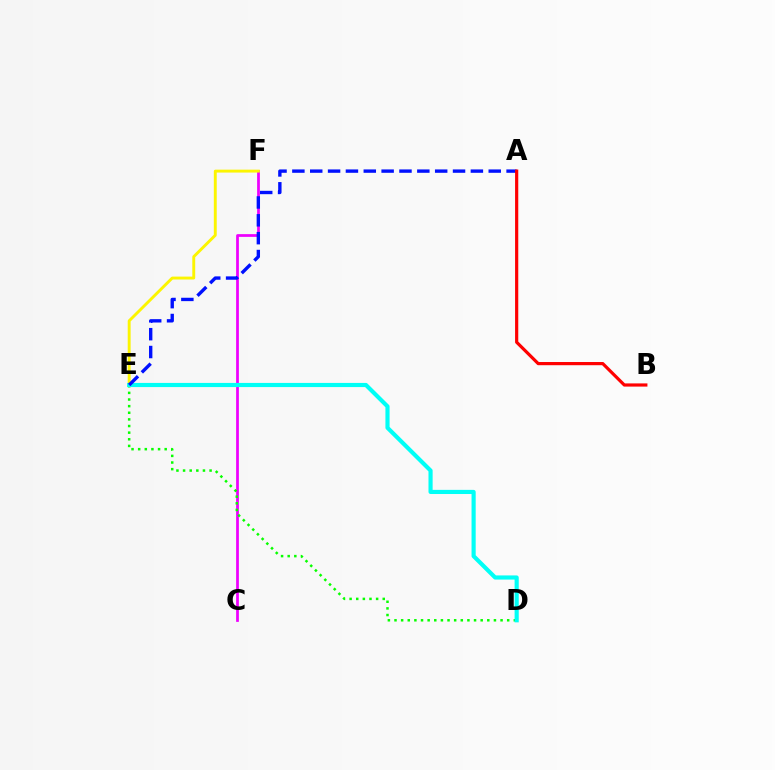{('C', 'F'): [{'color': '#ee00ff', 'line_style': 'solid', 'thickness': 1.97}], ('E', 'F'): [{'color': '#fcf500', 'line_style': 'solid', 'thickness': 2.09}], ('D', 'E'): [{'color': '#08ff00', 'line_style': 'dotted', 'thickness': 1.8}, {'color': '#00fff6', 'line_style': 'solid', 'thickness': 2.99}], ('A', 'E'): [{'color': '#0010ff', 'line_style': 'dashed', 'thickness': 2.43}], ('A', 'B'): [{'color': '#ff0000', 'line_style': 'solid', 'thickness': 2.3}]}